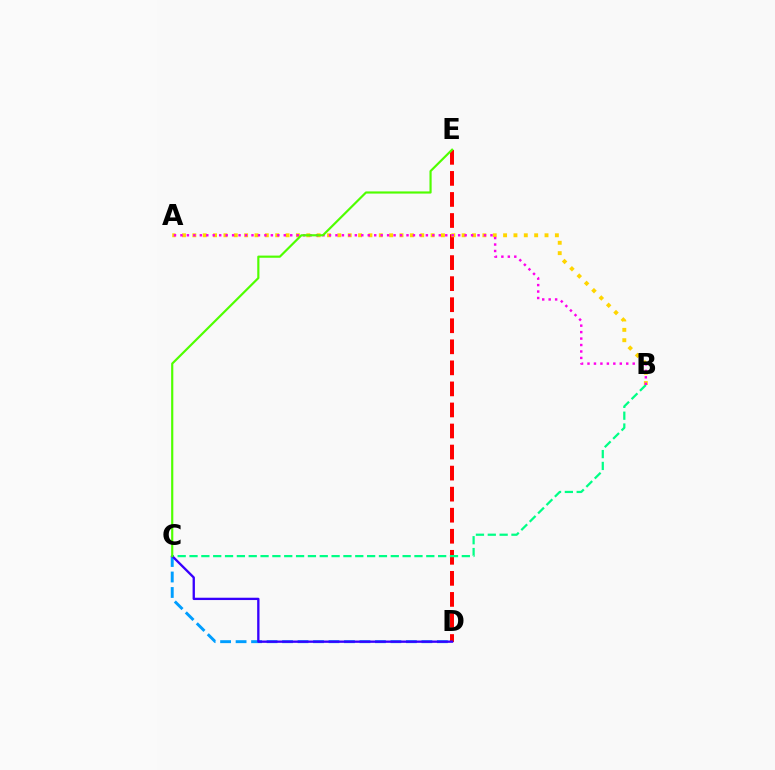{('C', 'D'): [{'color': '#009eff', 'line_style': 'dashed', 'thickness': 2.1}, {'color': '#3700ff', 'line_style': 'solid', 'thickness': 1.68}], ('D', 'E'): [{'color': '#ff0000', 'line_style': 'dashed', 'thickness': 2.86}], ('B', 'C'): [{'color': '#00ff86', 'line_style': 'dashed', 'thickness': 1.61}], ('A', 'B'): [{'color': '#ffd500', 'line_style': 'dotted', 'thickness': 2.81}, {'color': '#ff00ed', 'line_style': 'dotted', 'thickness': 1.75}], ('C', 'E'): [{'color': '#4fff00', 'line_style': 'solid', 'thickness': 1.56}]}